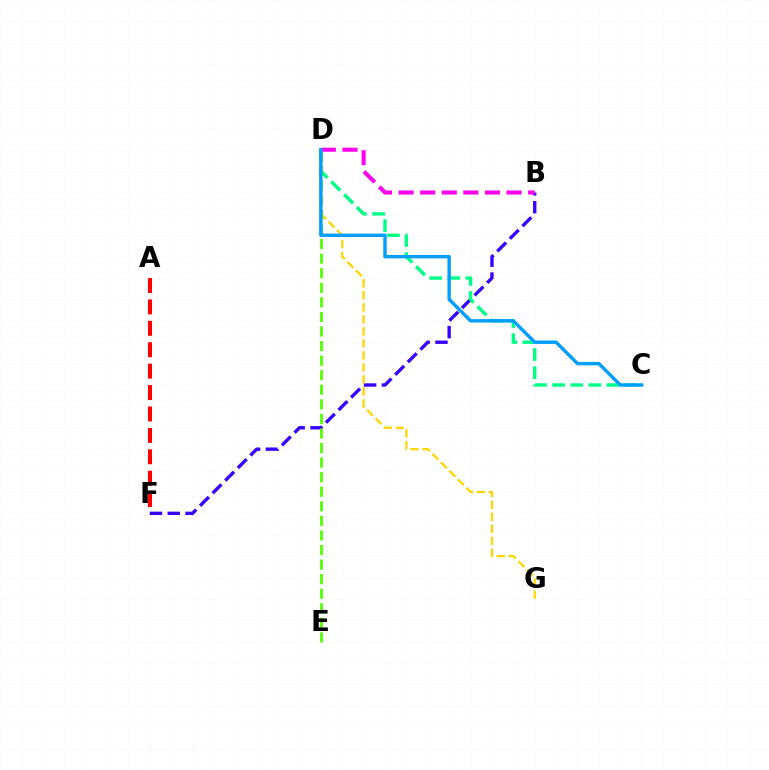{('B', 'F'): [{'color': '#3700ff', 'line_style': 'dashed', 'thickness': 2.42}], ('C', 'D'): [{'color': '#00ff86', 'line_style': 'dashed', 'thickness': 2.46}, {'color': '#009eff', 'line_style': 'solid', 'thickness': 2.46}], ('A', 'F'): [{'color': '#ff0000', 'line_style': 'dashed', 'thickness': 2.91}], ('D', 'G'): [{'color': '#ffd500', 'line_style': 'dashed', 'thickness': 1.63}], ('D', 'E'): [{'color': '#4fff00', 'line_style': 'dashed', 'thickness': 1.98}], ('B', 'D'): [{'color': '#ff00ed', 'line_style': 'dashed', 'thickness': 2.93}]}